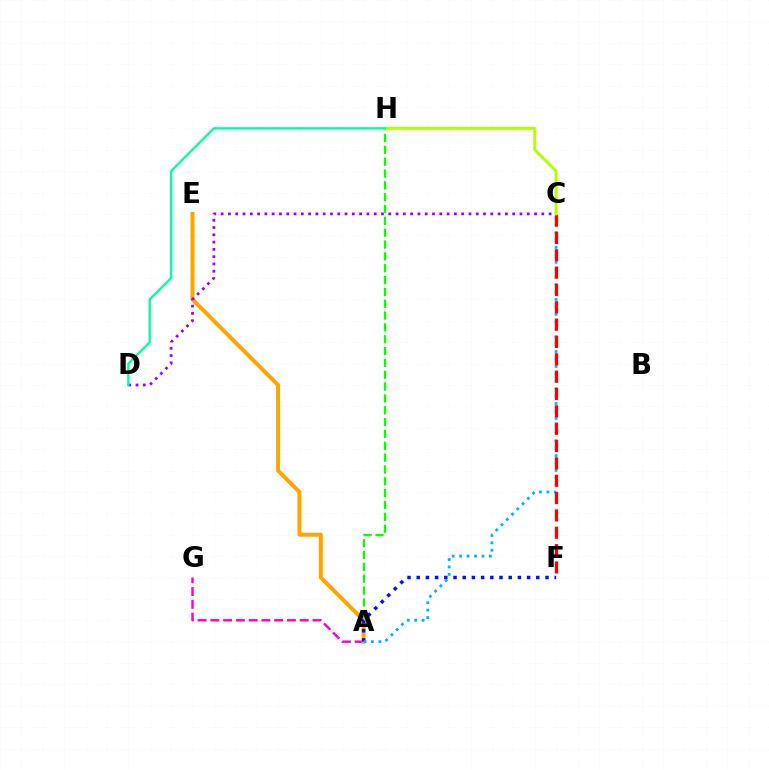{('A', 'G'): [{'color': '#ff00bd', 'line_style': 'dashed', 'thickness': 1.73}], ('A', 'H'): [{'color': '#08ff00', 'line_style': 'dashed', 'thickness': 1.61}], ('A', 'E'): [{'color': '#ffa500', 'line_style': 'solid', 'thickness': 2.87}], ('C', 'D'): [{'color': '#9b00ff', 'line_style': 'dotted', 'thickness': 1.98}], ('A', 'F'): [{'color': '#0010ff', 'line_style': 'dotted', 'thickness': 2.5}], ('A', 'C'): [{'color': '#00b5ff', 'line_style': 'dotted', 'thickness': 2.02}], ('C', 'F'): [{'color': '#ff0000', 'line_style': 'dashed', 'thickness': 2.36}], ('C', 'H'): [{'color': '#b3ff00', 'line_style': 'solid', 'thickness': 2.14}], ('D', 'H'): [{'color': '#00ff9d', 'line_style': 'solid', 'thickness': 1.63}]}